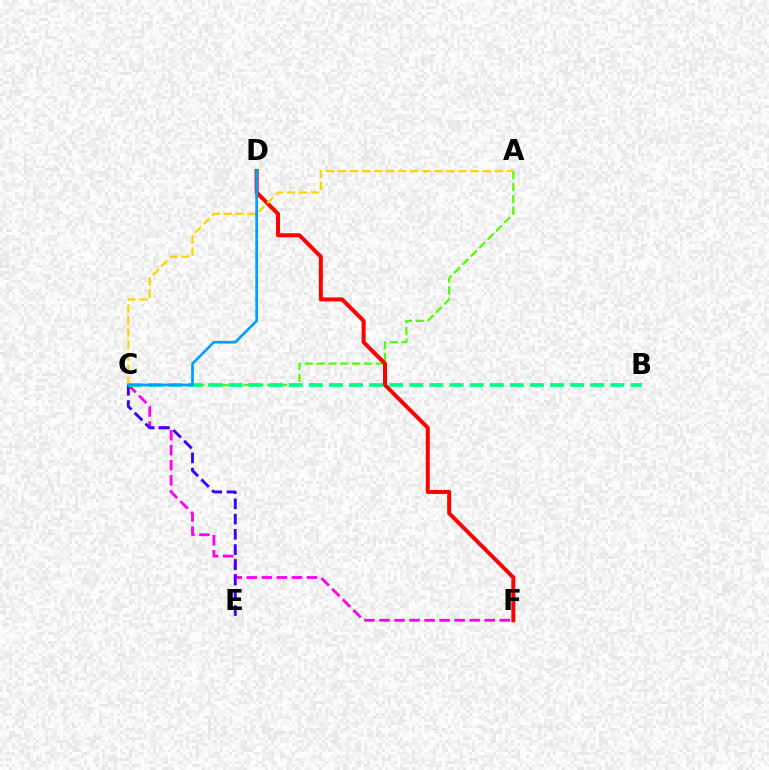{('C', 'F'): [{'color': '#ff00ed', 'line_style': 'dashed', 'thickness': 2.04}], ('A', 'C'): [{'color': '#4fff00', 'line_style': 'dashed', 'thickness': 1.61}, {'color': '#ffd500', 'line_style': 'dashed', 'thickness': 1.64}], ('D', 'F'): [{'color': '#ff0000', 'line_style': 'solid', 'thickness': 2.88}], ('C', 'E'): [{'color': '#3700ff', 'line_style': 'dashed', 'thickness': 2.07}], ('B', 'C'): [{'color': '#00ff86', 'line_style': 'dashed', 'thickness': 2.73}], ('C', 'D'): [{'color': '#009eff', 'line_style': 'solid', 'thickness': 1.95}]}